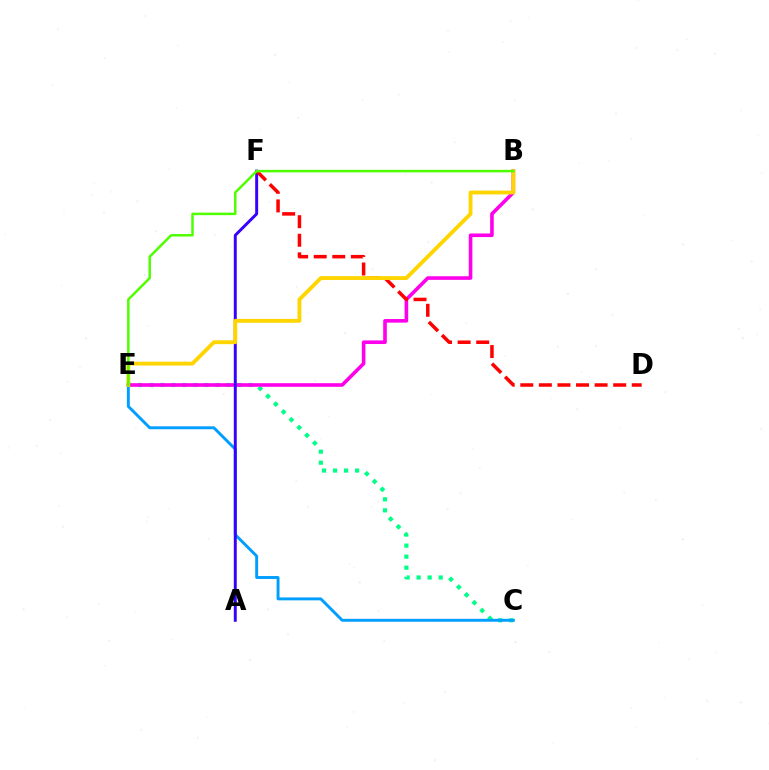{('C', 'E'): [{'color': '#00ff86', 'line_style': 'dotted', 'thickness': 3.0}, {'color': '#009eff', 'line_style': 'solid', 'thickness': 2.1}], ('B', 'E'): [{'color': '#ff00ed', 'line_style': 'solid', 'thickness': 2.6}, {'color': '#ffd500', 'line_style': 'solid', 'thickness': 2.78}, {'color': '#4fff00', 'line_style': 'solid', 'thickness': 1.8}], ('A', 'F'): [{'color': '#3700ff', 'line_style': 'solid', 'thickness': 2.12}], ('D', 'F'): [{'color': '#ff0000', 'line_style': 'dashed', 'thickness': 2.52}]}